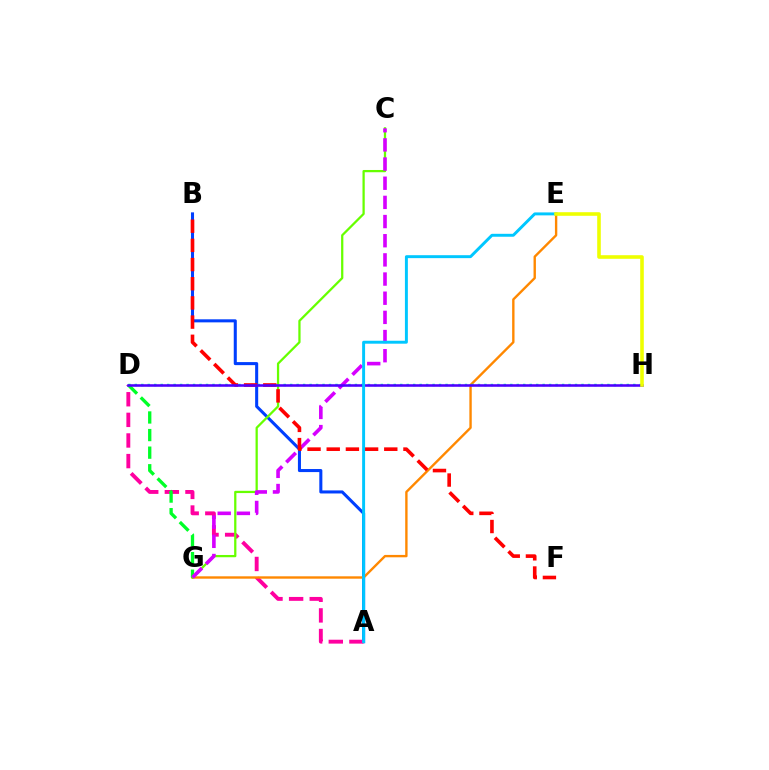{('A', 'B'): [{'color': '#003fff', 'line_style': 'solid', 'thickness': 2.2}], ('A', 'D'): [{'color': '#ff00a0', 'line_style': 'dashed', 'thickness': 2.8}], ('E', 'G'): [{'color': '#ff8800', 'line_style': 'solid', 'thickness': 1.72}], ('D', 'H'): [{'color': '#00ffaf', 'line_style': 'dotted', 'thickness': 1.76}, {'color': '#4f00ff', 'line_style': 'solid', 'thickness': 1.85}], ('C', 'G'): [{'color': '#66ff00', 'line_style': 'solid', 'thickness': 1.63}, {'color': '#d600ff', 'line_style': 'dashed', 'thickness': 2.6}], ('D', 'G'): [{'color': '#00ff27', 'line_style': 'dashed', 'thickness': 2.39}], ('B', 'F'): [{'color': '#ff0000', 'line_style': 'dashed', 'thickness': 2.61}], ('A', 'E'): [{'color': '#00c7ff', 'line_style': 'solid', 'thickness': 2.12}], ('E', 'H'): [{'color': '#eeff00', 'line_style': 'solid', 'thickness': 2.59}]}